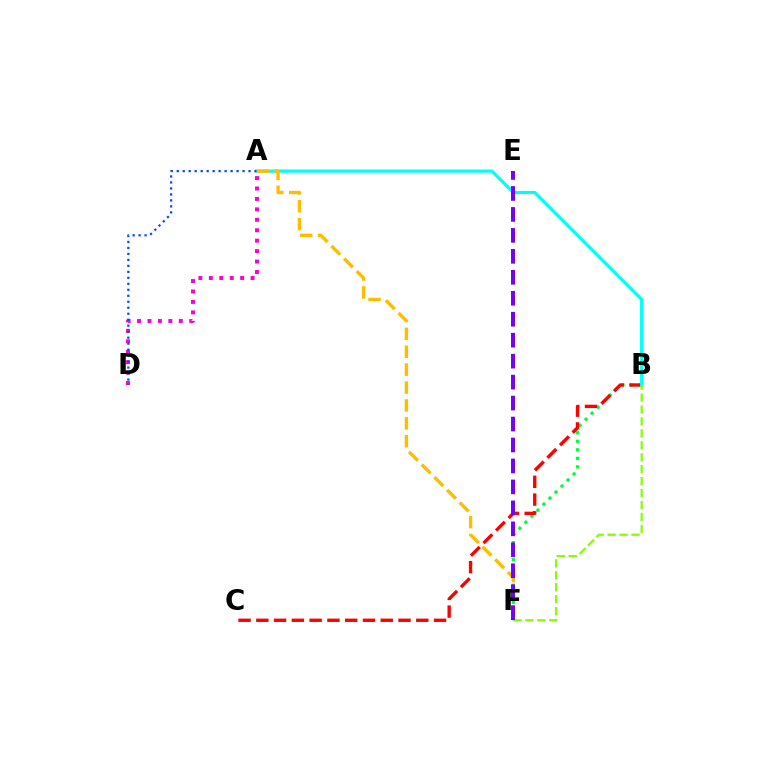{('B', 'F'): [{'color': '#00ff39', 'line_style': 'dotted', 'thickness': 2.32}, {'color': '#84ff00', 'line_style': 'dashed', 'thickness': 1.62}], ('A', 'D'): [{'color': '#ff00cf', 'line_style': 'dotted', 'thickness': 2.84}, {'color': '#004bff', 'line_style': 'dotted', 'thickness': 1.63}], ('B', 'C'): [{'color': '#ff0000', 'line_style': 'dashed', 'thickness': 2.41}], ('A', 'B'): [{'color': '#00fff6', 'line_style': 'solid', 'thickness': 2.31}], ('A', 'F'): [{'color': '#ffbd00', 'line_style': 'dashed', 'thickness': 2.43}], ('E', 'F'): [{'color': '#7200ff', 'line_style': 'dashed', 'thickness': 2.85}]}